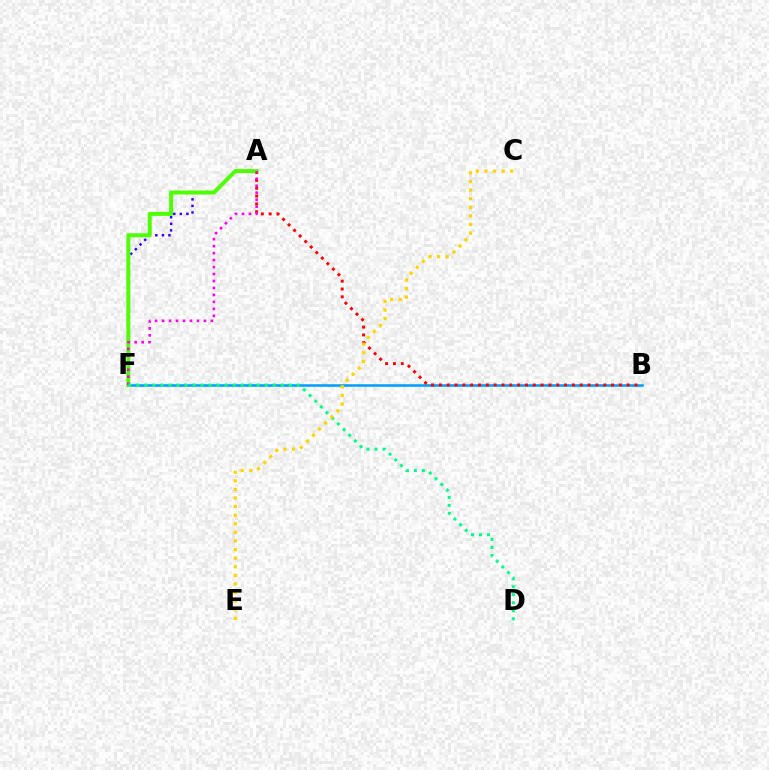{('B', 'F'): [{'color': '#009eff', 'line_style': 'solid', 'thickness': 1.82}], ('A', 'B'): [{'color': '#ff0000', 'line_style': 'dotted', 'thickness': 2.13}], ('A', 'F'): [{'color': '#3700ff', 'line_style': 'dotted', 'thickness': 1.78}, {'color': '#4fff00', 'line_style': 'solid', 'thickness': 2.87}, {'color': '#ff00ed', 'line_style': 'dotted', 'thickness': 1.89}], ('D', 'F'): [{'color': '#00ff86', 'line_style': 'dotted', 'thickness': 2.18}], ('C', 'E'): [{'color': '#ffd500', 'line_style': 'dotted', 'thickness': 2.33}]}